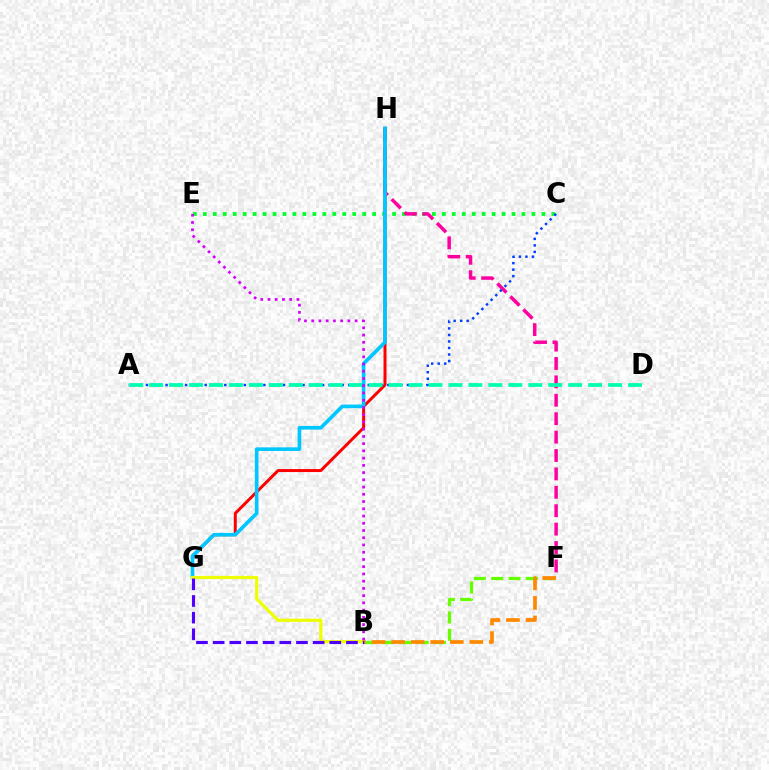{('C', 'E'): [{'color': '#00ff27', 'line_style': 'dotted', 'thickness': 2.71}], ('G', 'H'): [{'color': '#ff0000', 'line_style': 'solid', 'thickness': 2.14}, {'color': '#00c7ff', 'line_style': 'solid', 'thickness': 2.63}], ('B', 'F'): [{'color': '#66ff00', 'line_style': 'dashed', 'thickness': 2.35}, {'color': '#ff8800', 'line_style': 'dashed', 'thickness': 2.66}], ('F', 'H'): [{'color': '#ff00a0', 'line_style': 'dashed', 'thickness': 2.5}], ('A', 'C'): [{'color': '#003fff', 'line_style': 'dotted', 'thickness': 1.77}], ('B', 'G'): [{'color': '#eeff00', 'line_style': 'solid', 'thickness': 2.29}, {'color': '#4f00ff', 'line_style': 'dashed', 'thickness': 2.26}], ('A', 'D'): [{'color': '#00ffaf', 'line_style': 'dashed', 'thickness': 2.71}], ('B', 'E'): [{'color': '#d600ff', 'line_style': 'dotted', 'thickness': 1.97}]}